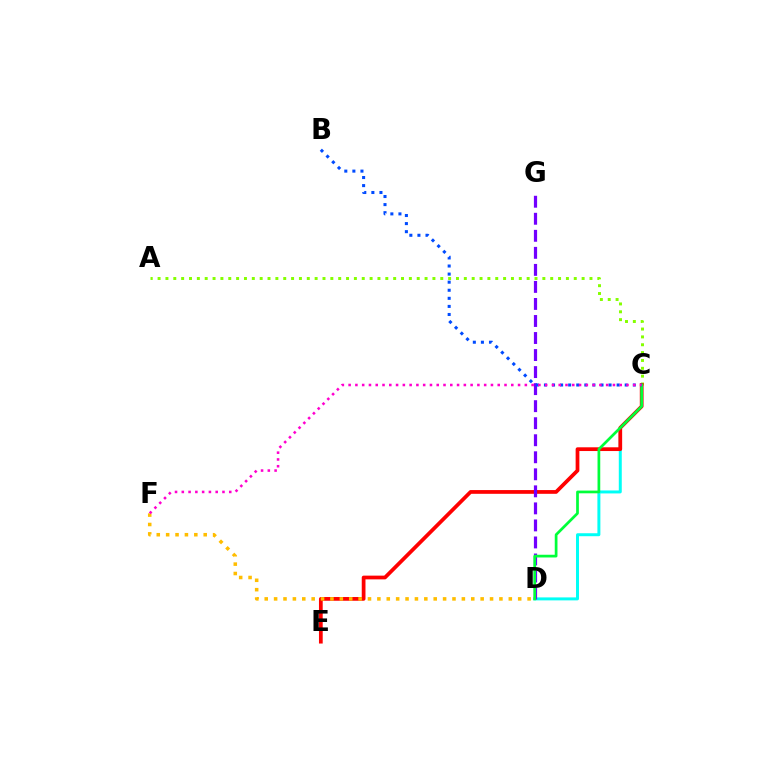{('C', 'D'): [{'color': '#00fff6', 'line_style': 'solid', 'thickness': 2.14}, {'color': '#00ff39', 'line_style': 'solid', 'thickness': 1.96}], ('A', 'C'): [{'color': '#84ff00', 'line_style': 'dotted', 'thickness': 2.13}], ('C', 'E'): [{'color': '#ff0000', 'line_style': 'solid', 'thickness': 2.69}], ('D', 'G'): [{'color': '#7200ff', 'line_style': 'dashed', 'thickness': 2.31}], ('D', 'F'): [{'color': '#ffbd00', 'line_style': 'dotted', 'thickness': 2.55}], ('B', 'C'): [{'color': '#004bff', 'line_style': 'dotted', 'thickness': 2.19}], ('C', 'F'): [{'color': '#ff00cf', 'line_style': 'dotted', 'thickness': 1.84}]}